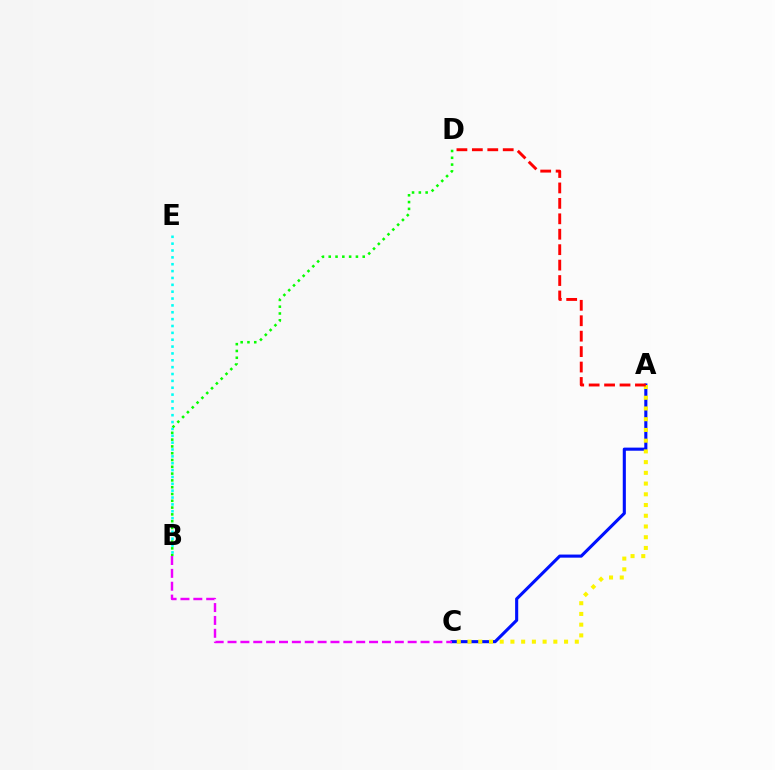{('A', 'C'): [{'color': '#0010ff', 'line_style': 'solid', 'thickness': 2.23}, {'color': '#fcf500', 'line_style': 'dotted', 'thickness': 2.91}], ('B', 'E'): [{'color': '#00fff6', 'line_style': 'dotted', 'thickness': 1.86}], ('B', 'D'): [{'color': '#08ff00', 'line_style': 'dotted', 'thickness': 1.85}], ('A', 'D'): [{'color': '#ff0000', 'line_style': 'dashed', 'thickness': 2.1}], ('B', 'C'): [{'color': '#ee00ff', 'line_style': 'dashed', 'thickness': 1.75}]}